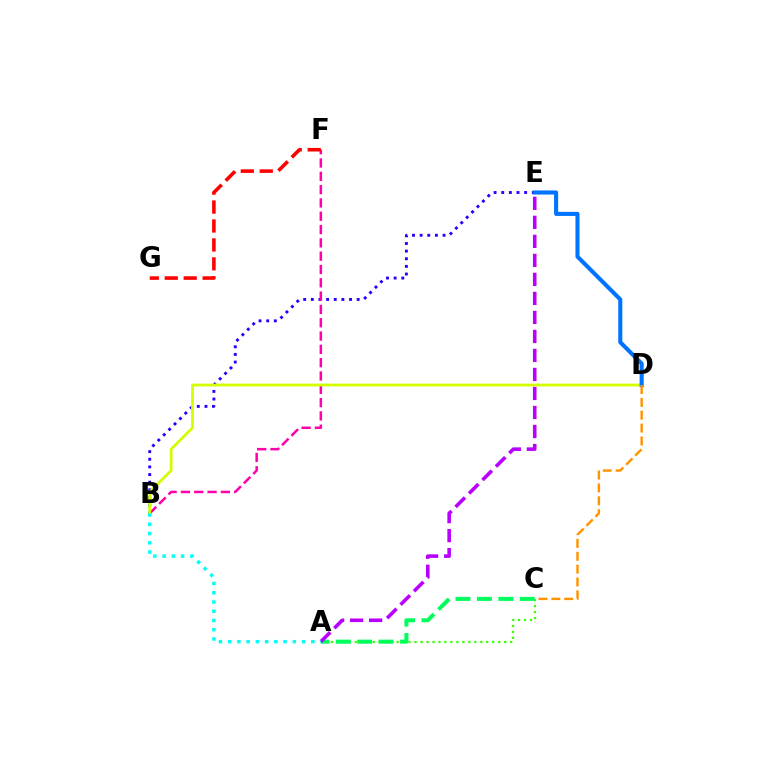{('A', 'C'): [{'color': '#3dff00', 'line_style': 'dotted', 'thickness': 1.62}, {'color': '#00ff5c', 'line_style': 'dashed', 'thickness': 2.91}], ('B', 'E'): [{'color': '#2500ff', 'line_style': 'dotted', 'thickness': 2.08}], ('B', 'F'): [{'color': '#ff00ac', 'line_style': 'dashed', 'thickness': 1.81}], ('F', 'G'): [{'color': '#ff0000', 'line_style': 'dashed', 'thickness': 2.57}], ('B', 'D'): [{'color': '#d1ff00', 'line_style': 'solid', 'thickness': 2.0}], ('A', 'E'): [{'color': '#b900ff', 'line_style': 'dashed', 'thickness': 2.58}], ('D', 'E'): [{'color': '#0074ff', 'line_style': 'solid', 'thickness': 2.94}], ('A', 'B'): [{'color': '#00fff6', 'line_style': 'dotted', 'thickness': 2.51}], ('C', 'D'): [{'color': '#ff9400', 'line_style': 'dashed', 'thickness': 1.75}]}